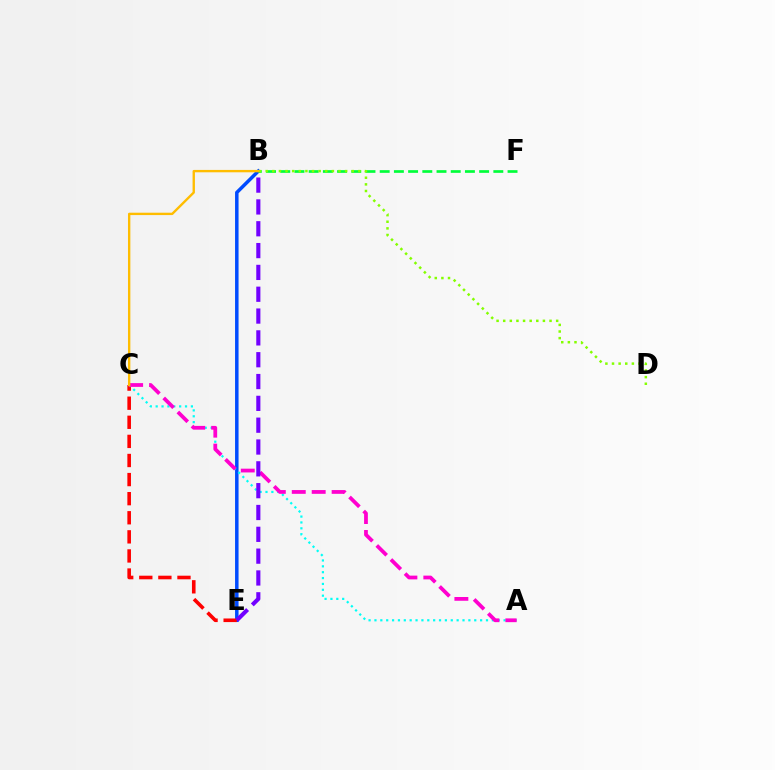{('B', 'E'): [{'color': '#004bff', 'line_style': 'solid', 'thickness': 2.52}, {'color': '#7200ff', 'line_style': 'dashed', 'thickness': 2.96}], ('C', 'E'): [{'color': '#ff0000', 'line_style': 'dashed', 'thickness': 2.59}], ('A', 'C'): [{'color': '#00fff6', 'line_style': 'dotted', 'thickness': 1.59}, {'color': '#ff00cf', 'line_style': 'dashed', 'thickness': 2.71}], ('B', 'F'): [{'color': '#00ff39', 'line_style': 'dashed', 'thickness': 1.93}], ('B', 'D'): [{'color': '#84ff00', 'line_style': 'dotted', 'thickness': 1.8}], ('B', 'C'): [{'color': '#ffbd00', 'line_style': 'solid', 'thickness': 1.7}]}